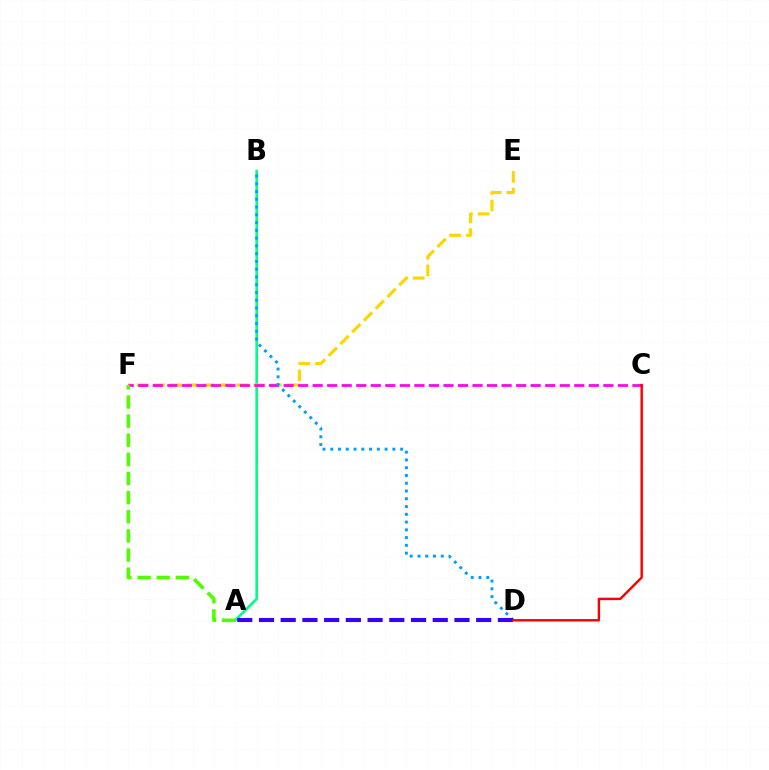{('A', 'B'): [{'color': '#00ff86', 'line_style': 'solid', 'thickness': 1.9}], ('E', 'F'): [{'color': '#ffd500', 'line_style': 'dashed', 'thickness': 2.26}], ('C', 'F'): [{'color': '#ff00ed', 'line_style': 'dashed', 'thickness': 1.97}], ('B', 'D'): [{'color': '#009eff', 'line_style': 'dotted', 'thickness': 2.11}], ('A', 'D'): [{'color': '#3700ff', 'line_style': 'dashed', 'thickness': 2.95}], ('A', 'F'): [{'color': '#4fff00', 'line_style': 'dashed', 'thickness': 2.6}], ('C', 'D'): [{'color': '#ff0000', 'line_style': 'solid', 'thickness': 1.75}]}